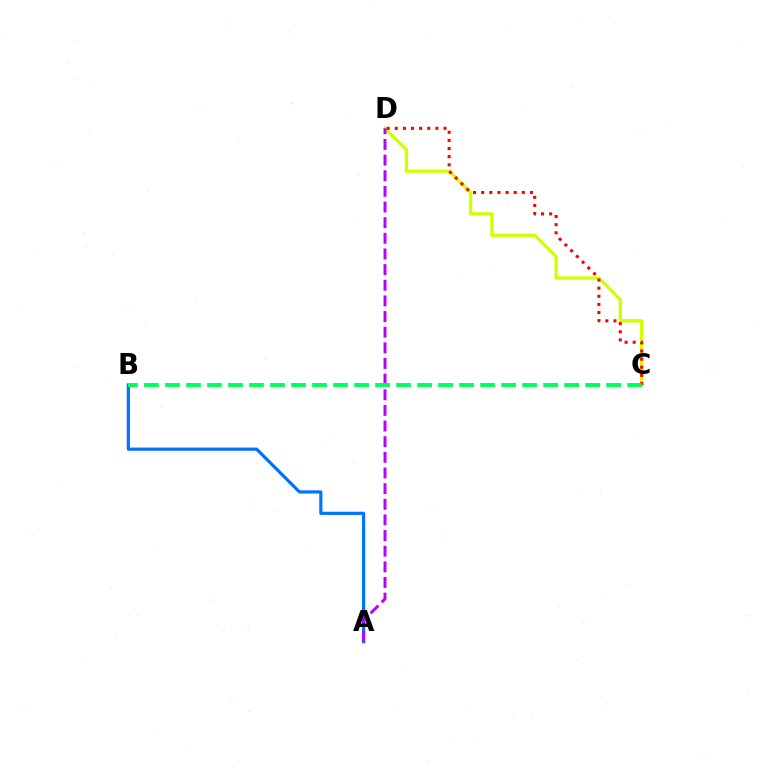{('C', 'D'): [{'color': '#d1ff00', 'line_style': 'solid', 'thickness': 2.39}, {'color': '#ff0000', 'line_style': 'dotted', 'thickness': 2.21}], ('A', 'B'): [{'color': '#0074ff', 'line_style': 'solid', 'thickness': 2.3}], ('A', 'D'): [{'color': '#b900ff', 'line_style': 'dashed', 'thickness': 2.13}], ('B', 'C'): [{'color': '#00ff5c', 'line_style': 'dashed', 'thickness': 2.85}]}